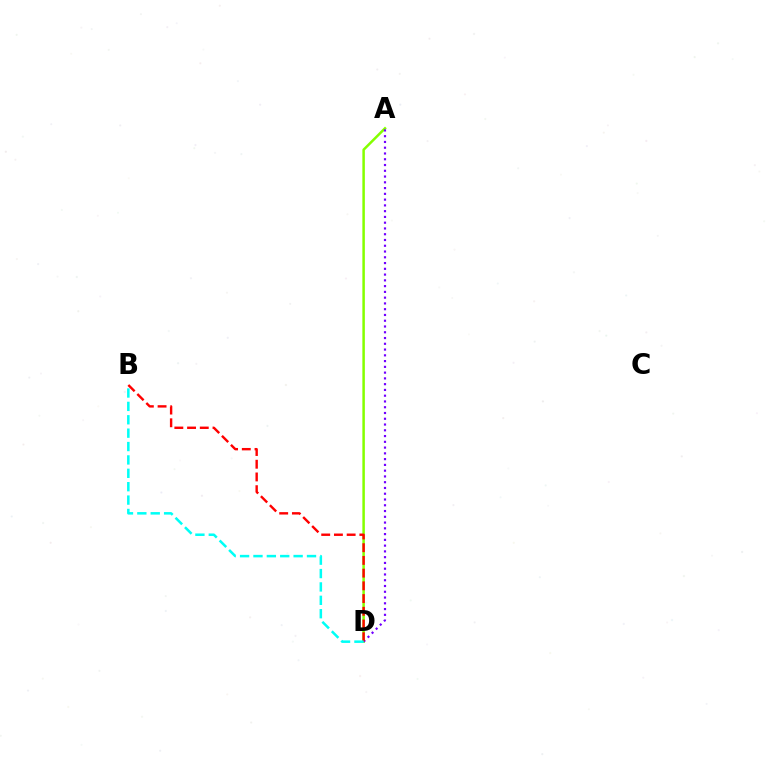{('A', 'D'): [{'color': '#84ff00', 'line_style': 'solid', 'thickness': 1.8}, {'color': '#7200ff', 'line_style': 'dotted', 'thickness': 1.57}], ('B', 'D'): [{'color': '#ff0000', 'line_style': 'dashed', 'thickness': 1.73}, {'color': '#00fff6', 'line_style': 'dashed', 'thickness': 1.82}]}